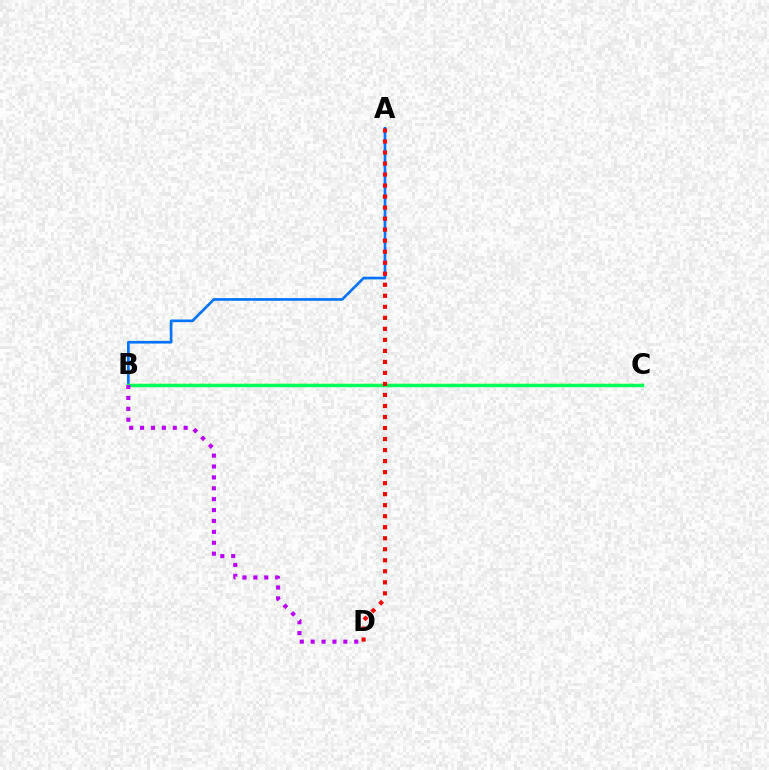{('B', 'C'): [{'color': '#d1ff00', 'line_style': 'solid', 'thickness': 1.71}, {'color': '#00ff5c', 'line_style': 'solid', 'thickness': 2.48}], ('A', 'B'): [{'color': '#0074ff', 'line_style': 'solid', 'thickness': 1.94}], ('A', 'D'): [{'color': '#ff0000', 'line_style': 'dotted', 'thickness': 2.99}], ('B', 'D'): [{'color': '#b900ff', 'line_style': 'dotted', 'thickness': 2.96}]}